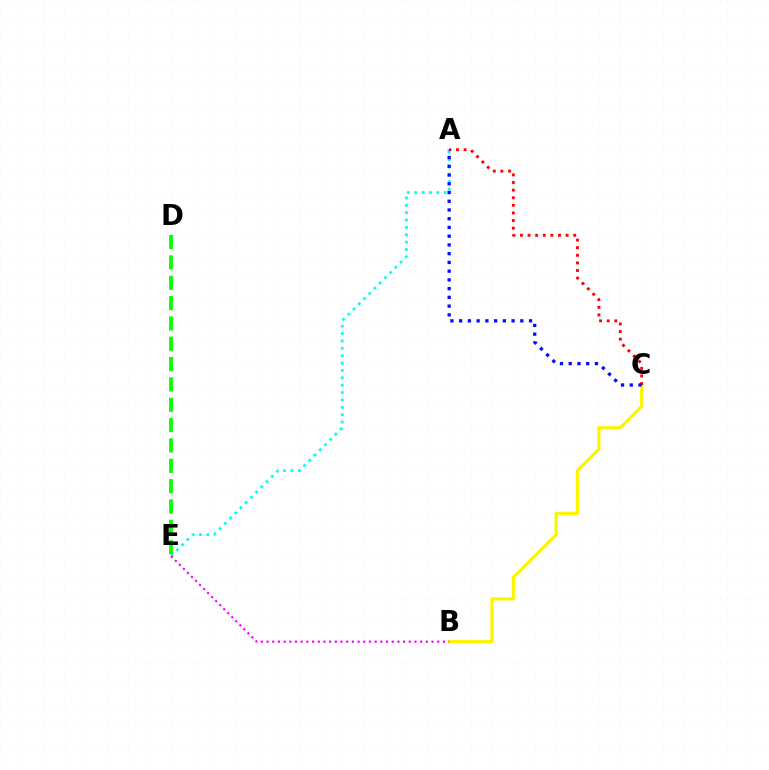{('B', 'C'): [{'color': '#fcf500', 'line_style': 'solid', 'thickness': 2.3}], ('A', 'E'): [{'color': '#00fff6', 'line_style': 'dotted', 'thickness': 2.0}], ('B', 'E'): [{'color': '#ee00ff', 'line_style': 'dotted', 'thickness': 1.55}], ('A', 'C'): [{'color': '#ff0000', 'line_style': 'dotted', 'thickness': 2.07}, {'color': '#0010ff', 'line_style': 'dotted', 'thickness': 2.37}], ('D', 'E'): [{'color': '#08ff00', 'line_style': 'dashed', 'thickness': 2.76}]}